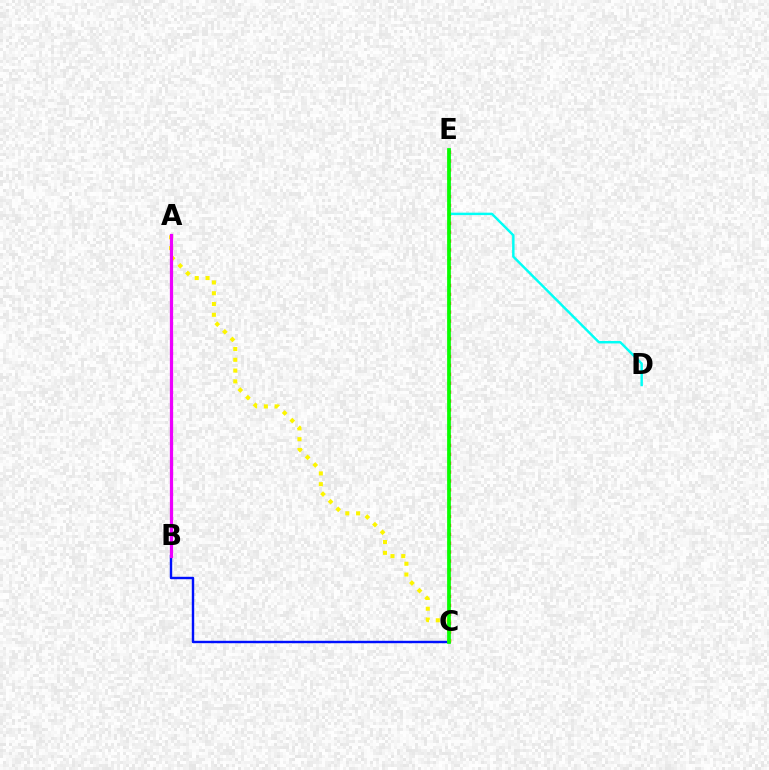{('B', 'C'): [{'color': '#0010ff', 'line_style': 'solid', 'thickness': 1.74}], ('C', 'E'): [{'color': '#ff0000', 'line_style': 'dotted', 'thickness': 2.41}, {'color': '#08ff00', 'line_style': 'solid', 'thickness': 2.69}], ('A', 'C'): [{'color': '#fcf500', 'line_style': 'dotted', 'thickness': 2.93}], ('D', 'E'): [{'color': '#00fff6', 'line_style': 'solid', 'thickness': 1.76}], ('A', 'B'): [{'color': '#ee00ff', 'line_style': 'solid', 'thickness': 2.33}]}